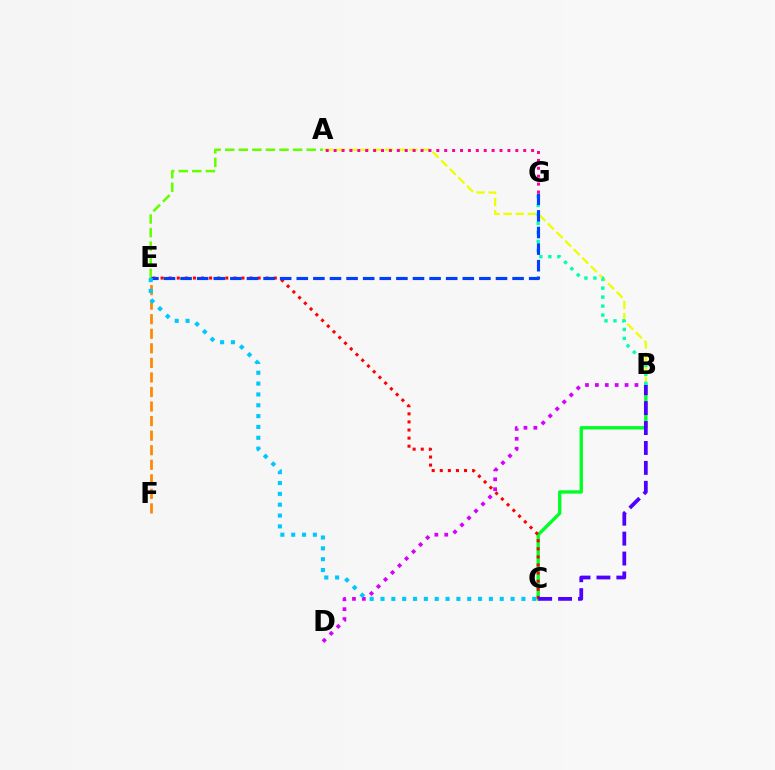{('E', 'F'): [{'color': '#ff8800', 'line_style': 'dashed', 'thickness': 1.98}], ('B', 'C'): [{'color': '#00ff27', 'line_style': 'solid', 'thickness': 2.41}, {'color': '#4f00ff', 'line_style': 'dashed', 'thickness': 2.71}], ('A', 'B'): [{'color': '#eeff00', 'line_style': 'dashed', 'thickness': 1.65}], ('A', 'E'): [{'color': '#66ff00', 'line_style': 'dashed', 'thickness': 1.84}], ('B', 'D'): [{'color': '#d600ff', 'line_style': 'dotted', 'thickness': 2.69}], ('B', 'G'): [{'color': '#00ffaf', 'line_style': 'dotted', 'thickness': 2.44}], ('C', 'E'): [{'color': '#ff0000', 'line_style': 'dotted', 'thickness': 2.2}, {'color': '#00c7ff', 'line_style': 'dotted', 'thickness': 2.94}], ('E', 'G'): [{'color': '#003fff', 'line_style': 'dashed', 'thickness': 2.26}], ('A', 'G'): [{'color': '#ff00a0', 'line_style': 'dotted', 'thickness': 2.15}]}